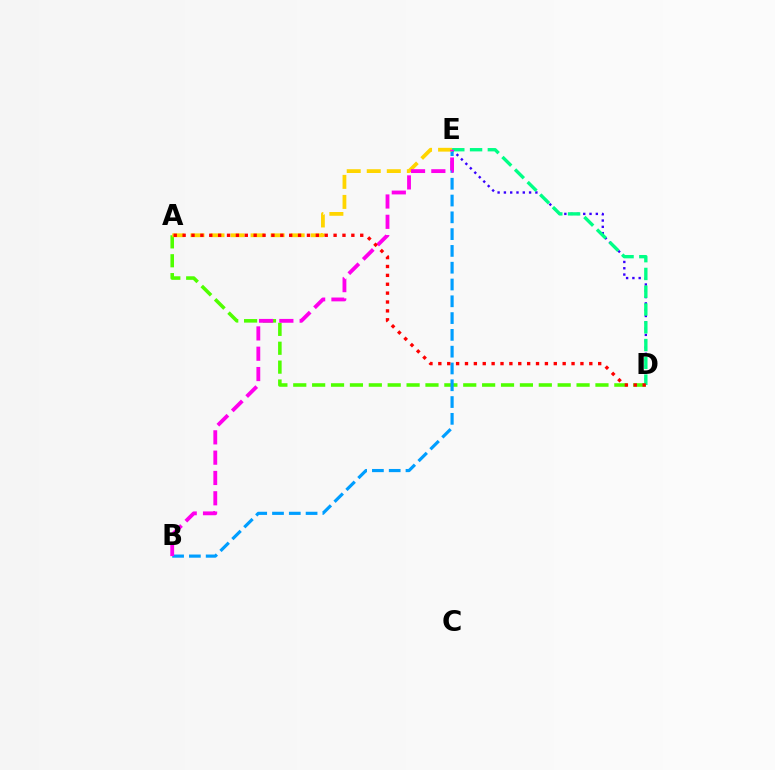{('A', 'D'): [{'color': '#4fff00', 'line_style': 'dashed', 'thickness': 2.57}, {'color': '#ff0000', 'line_style': 'dotted', 'thickness': 2.41}], ('D', 'E'): [{'color': '#3700ff', 'line_style': 'dotted', 'thickness': 1.71}, {'color': '#00ff86', 'line_style': 'dashed', 'thickness': 2.42}], ('B', 'E'): [{'color': '#009eff', 'line_style': 'dashed', 'thickness': 2.28}, {'color': '#ff00ed', 'line_style': 'dashed', 'thickness': 2.76}], ('A', 'E'): [{'color': '#ffd500', 'line_style': 'dashed', 'thickness': 2.72}]}